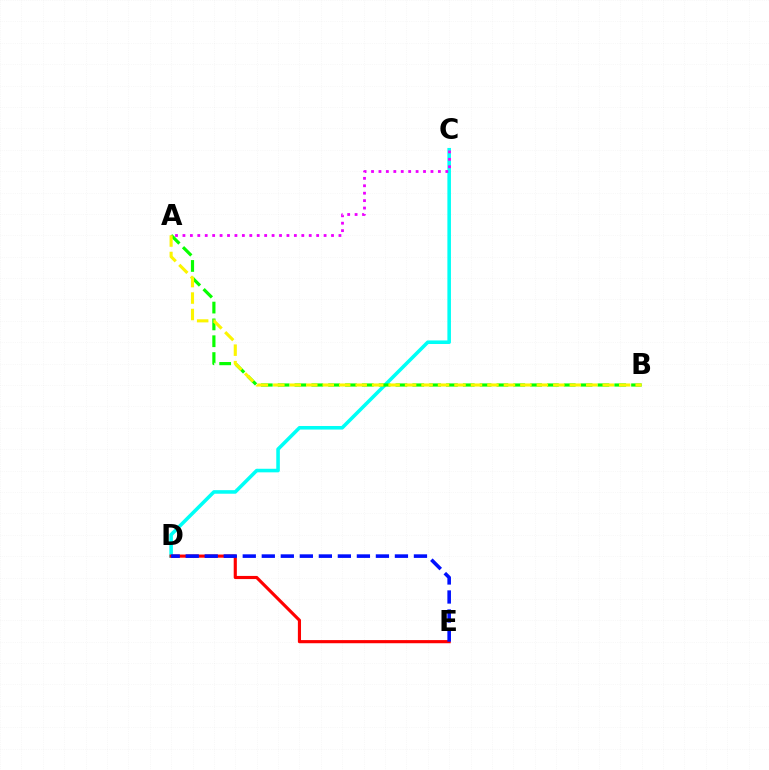{('C', 'D'): [{'color': '#00fff6', 'line_style': 'solid', 'thickness': 2.57}], ('A', 'B'): [{'color': '#08ff00', 'line_style': 'dashed', 'thickness': 2.29}, {'color': '#fcf500', 'line_style': 'dashed', 'thickness': 2.24}], ('D', 'E'): [{'color': '#ff0000', 'line_style': 'solid', 'thickness': 2.26}, {'color': '#0010ff', 'line_style': 'dashed', 'thickness': 2.58}], ('A', 'C'): [{'color': '#ee00ff', 'line_style': 'dotted', 'thickness': 2.02}]}